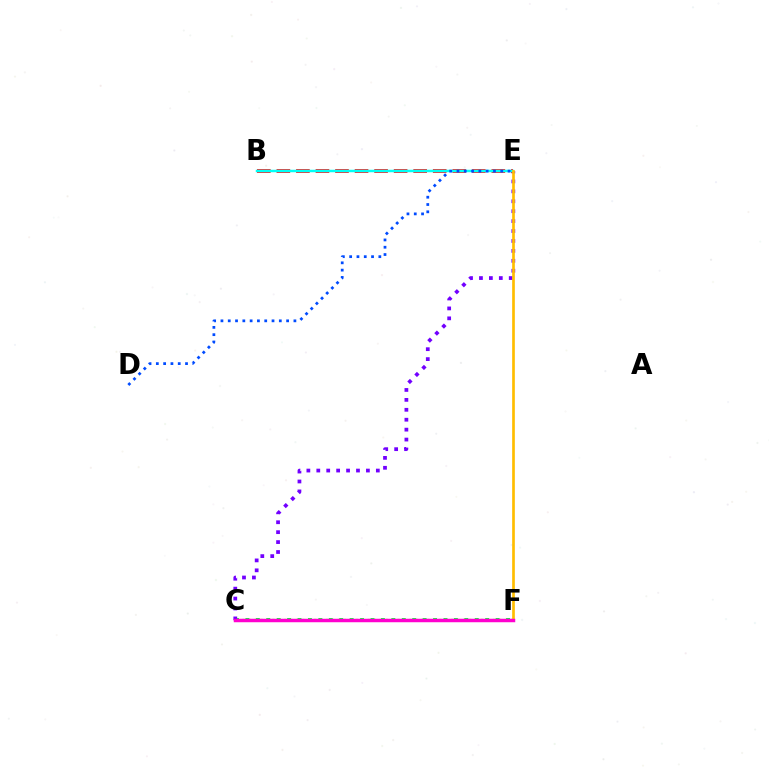{('C', 'F'): [{'color': '#00ff39', 'line_style': 'dotted', 'thickness': 2.83}, {'color': '#84ff00', 'line_style': 'dotted', 'thickness': 1.62}, {'color': '#ff00cf', 'line_style': 'solid', 'thickness': 2.5}], ('C', 'E'): [{'color': '#7200ff', 'line_style': 'dotted', 'thickness': 2.7}], ('B', 'E'): [{'color': '#ff0000', 'line_style': 'dashed', 'thickness': 2.65}, {'color': '#00fff6', 'line_style': 'solid', 'thickness': 1.77}], ('E', 'F'): [{'color': '#ffbd00', 'line_style': 'solid', 'thickness': 1.93}], ('D', 'E'): [{'color': '#004bff', 'line_style': 'dotted', 'thickness': 1.98}]}